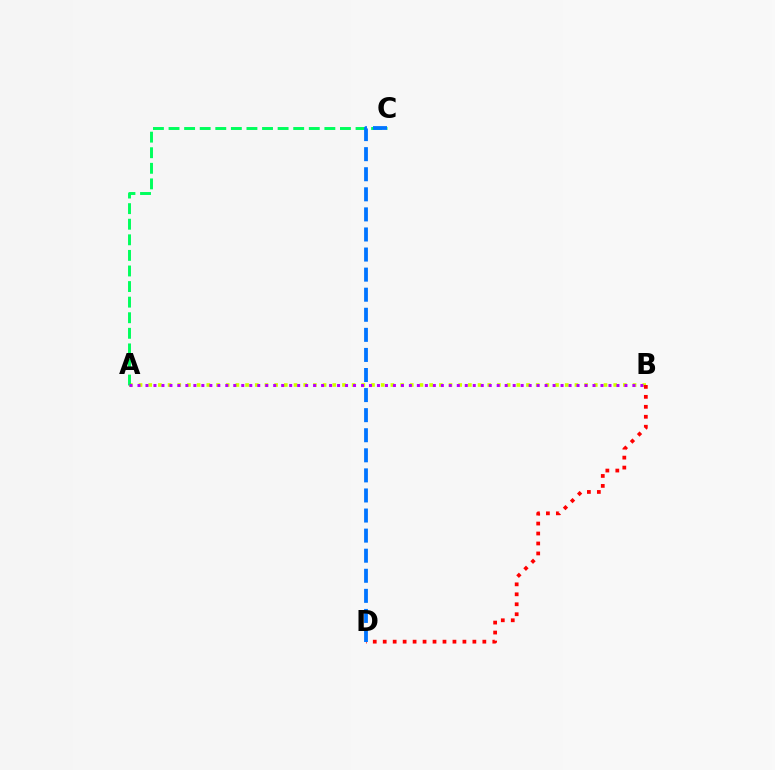{('A', 'B'): [{'color': '#d1ff00', 'line_style': 'dotted', 'thickness': 2.63}, {'color': '#b900ff', 'line_style': 'dotted', 'thickness': 2.17}], ('A', 'C'): [{'color': '#00ff5c', 'line_style': 'dashed', 'thickness': 2.12}], ('B', 'D'): [{'color': '#ff0000', 'line_style': 'dotted', 'thickness': 2.71}], ('C', 'D'): [{'color': '#0074ff', 'line_style': 'dashed', 'thickness': 2.73}]}